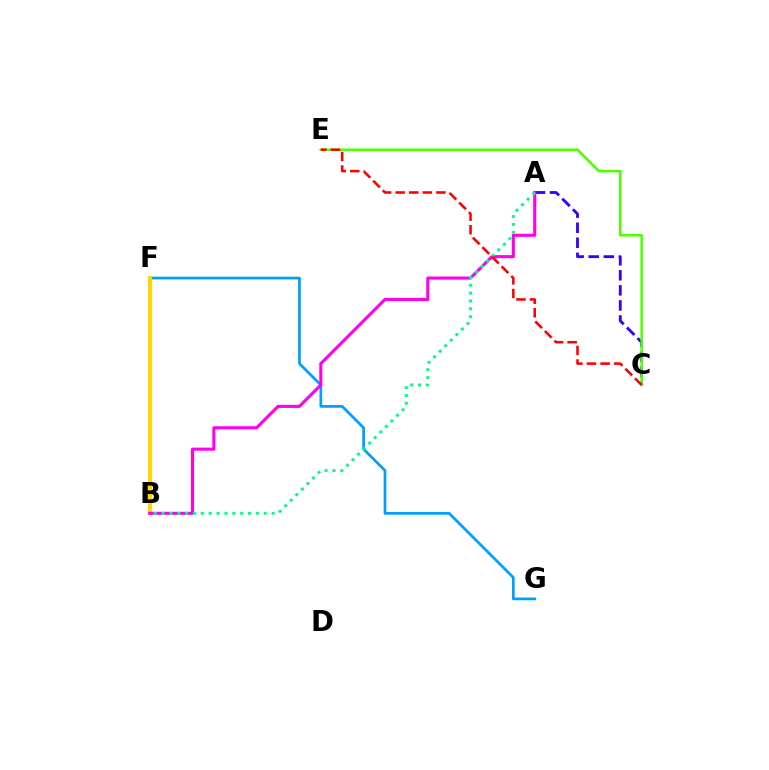{('A', 'C'): [{'color': '#3700ff', 'line_style': 'dashed', 'thickness': 2.05}], ('C', 'E'): [{'color': '#4fff00', 'line_style': 'solid', 'thickness': 1.83}, {'color': '#ff0000', 'line_style': 'dashed', 'thickness': 1.84}], ('F', 'G'): [{'color': '#009eff', 'line_style': 'solid', 'thickness': 1.95}], ('B', 'F'): [{'color': '#ffd500', 'line_style': 'solid', 'thickness': 2.86}], ('A', 'B'): [{'color': '#ff00ed', 'line_style': 'solid', 'thickness': 2.22}, {'color': '#00ff86', 'line_style': 'dotted', 'thickness': 2.13}]}